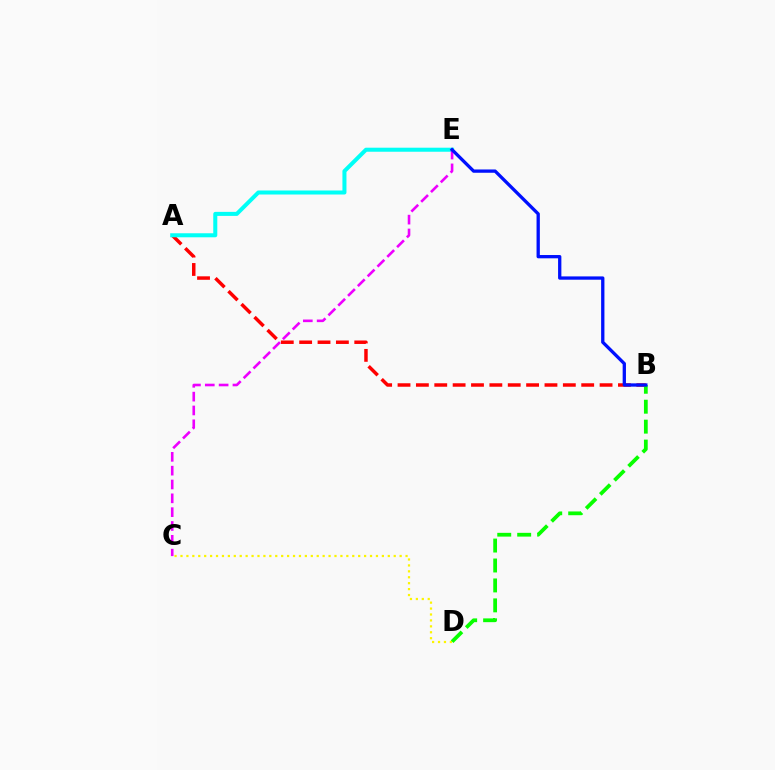{('A', 'B'): [{'color': '#ff0000', 'line_style': 'dashed', 'thickness': 2.5}], ('A', 'E'): [{'color': '#00fff6', 'line_style': 'solid', 'thickness': 2.9}], ('C', 'D'): [{'color': '#fcf500', 'line_style': 'dotted', 'thickness': 1.61}], ('B', 'D'): [{'color': '#08ff00', 'line_style': 'dashed', 'thickness': 2.71}], ('C', 'E'): [{'color': '#ee00ff', 'line_style': 'dashed', 'thickness': 1.88}], ('B', 'E'): [{'color': '#0010ff', 'line_style': 'solid', 'thickness': 2.37}]}